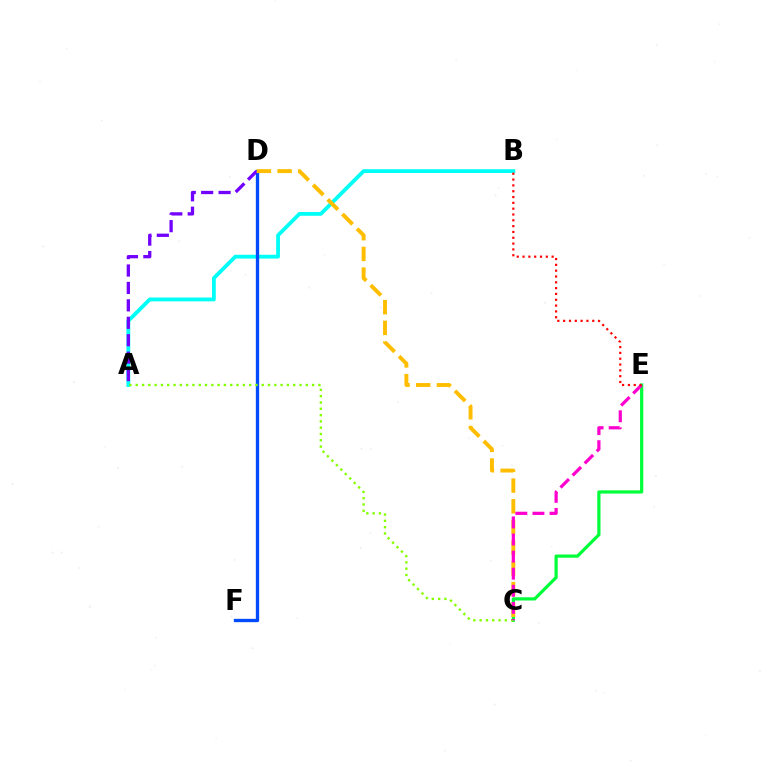{('A', 'B'): [{'color': '#00fff6', 'line_style': 'solid', 'thickness': 2.75}], ('D', 'F'): [{'color': '#004bff', 'line_style': 'solid', 'thickness': 2.39}], ('C', 'E'): [{'color': '#00ff39', 'line_style': 'solid', 'thickness': 2.31}, {'color': '#ff00cf', 'line_style': 'dashed', 'thickness': 2.32}], ('A', 'D'): [{'color': '#7200ff', 'line_style': 'dashed', 'thickness': 2.37}], ('A', 'C'): [{'color': '#84ff00', 'line_style': 'dotted', 'thickness': 1.71}], ('C', 'D'): [{'color': '#ffbd00', 'line_style': 'dashed', 'thickness': 2.81}], ('B', 'E'): [{'color': '#ff0000', 'line_style': 'dotted', 'thickness': 1.58}]}